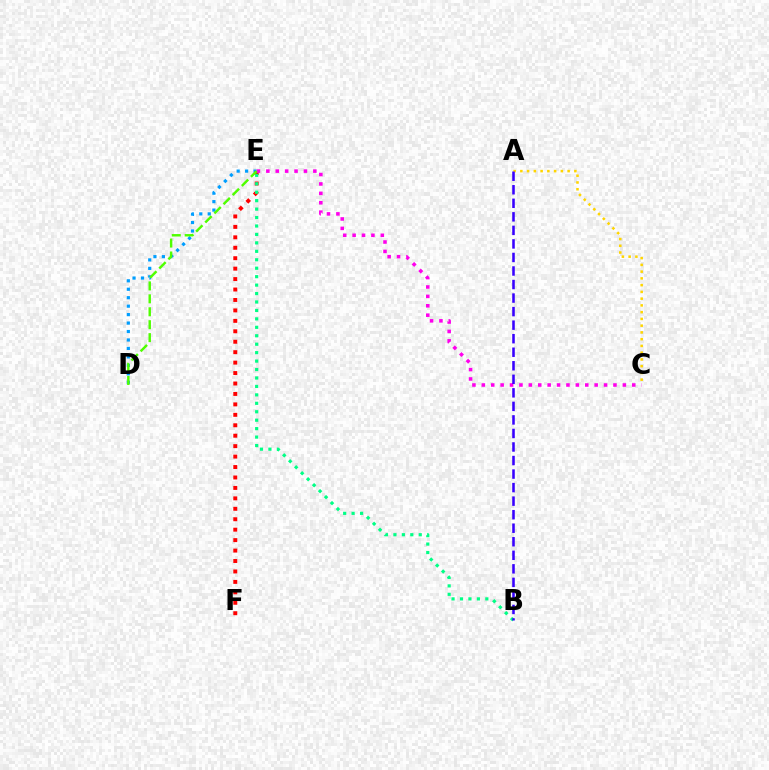{('D', 'E'): [{'color': '#009eff', 'line_style': 'dotted', 'thickness': 2.3}, {'color': '#4fff00', 'line_style': 'dashed', 'thickness': 1.76}], ('A', 'C'): [{'color': '#ffd500', 'line_style': 'dotted', 'thickness': 1.83}], ('E', 'F'): [{'color': '#ff0000', 'line_style': 'dotted', 'thickness': 2.84}], ('C', 'E'): [{'color': '#ff00ed', 'line_style': 'dotted', 'thickness': 2.55}], ('B', 'E'): [{'color': '#00ff86', 'line_style': 'dotted', 'thickness': 2.29}], ('A', 'B'): [{'color': '#3700ff', 'line_style': 'dashed', 'thickness': 1.84}]}